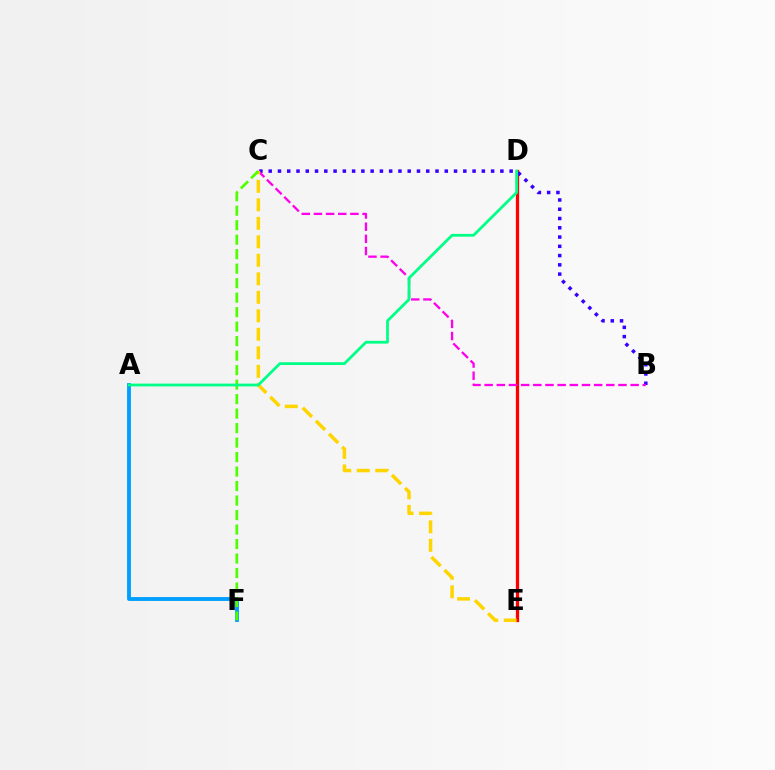{('D', 'E'): [{'color': '#ff0000', 'line_style': 'solid', 'thickness': 2.34}], ('A', 'F'): [{'color': '#009eff', 'line_style': 'solid', 'thickness': 2.77}], ('B', 'C'): [{'color': '#3700ff', 'line_style': 'dotted', 'thickness': 2.52}, {'color': '#ff00ed', 'line_style': 'dashed', 'thickness': 1.65}], ('C', 'E'): [{'color': '#ffd500', 'line_style': 'dashed', 'thickness': 2.51}], ('C', 'F'): [{'color': '#4fff00', 'line_style': 'dashed', 'thickness': 1.97}], ('A', 'D'): [{'color': '#00ff86', 'line_style': 'solid', 'thickness': 2.0}]}